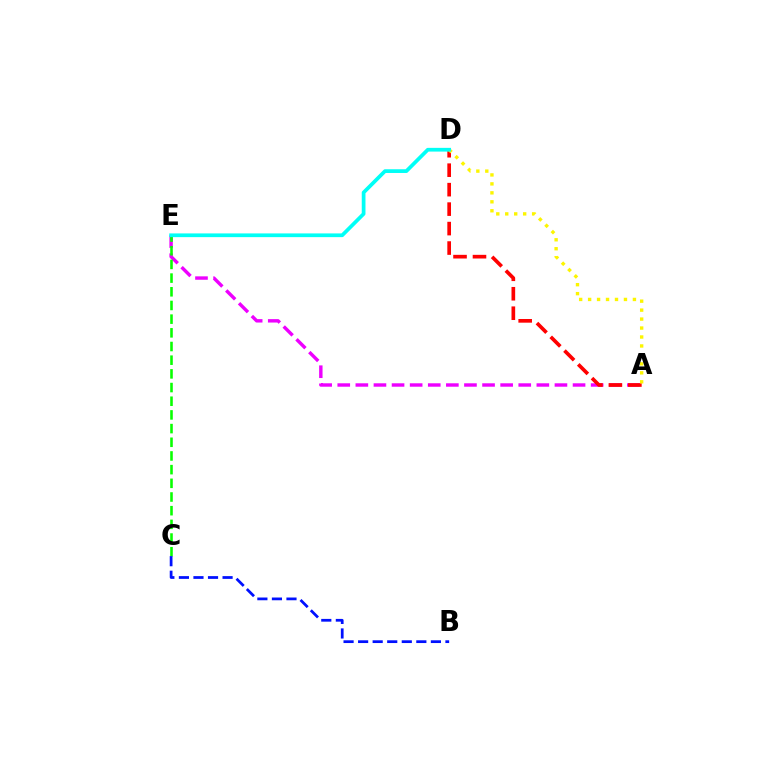{('A', 'E'): [{'color': '#ee00ff', 'line_style': 'dashed', 'thickness': 2.46}], ('A', 'D'): [{'color': '#ff0000', 'line_style': 'dashed', 'thickness': 2.64}, {'color': '#fcf500', 'line_style': 'dotted', 'thickness': 2.43}], ('C', 'E'): [{'color': '#08ff00', 'line_style': 'dashed', 'thickness': 1.86}], ('D', 'E'): [{'color': '#00fff6', 'line_style': 'solid', 'thickness': 2.69}], ('B', 'C'): [{'color': '#0010ff', 'line_style': 'dashed', 'thickness': 1.98}]}